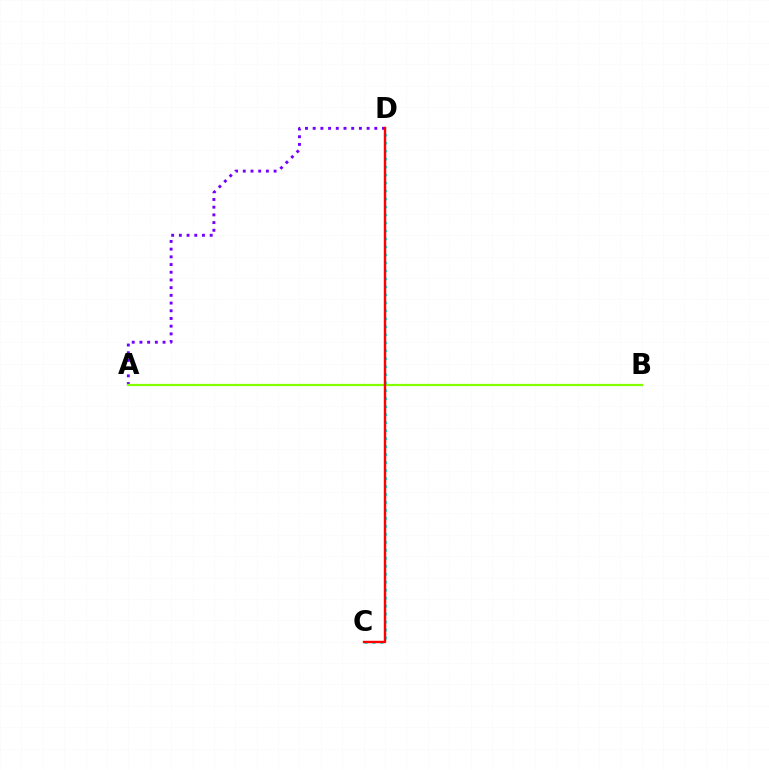{('C', 'D'): [{'color': '#00fff6', 'line_style': 'dotted', 'thickness': 2.17}, {'color': '#ff0000', 'line_style': 'solid', 'thickness': 1.74}], ('A', 'D'): [{'color': '#7200ff', 'line_style': 'dotted', 'thickness': 2.09}], ('A', 'B'): [{'color': '#84ff00', 'line_style': 'solid', 'thickness': 1.62}]}